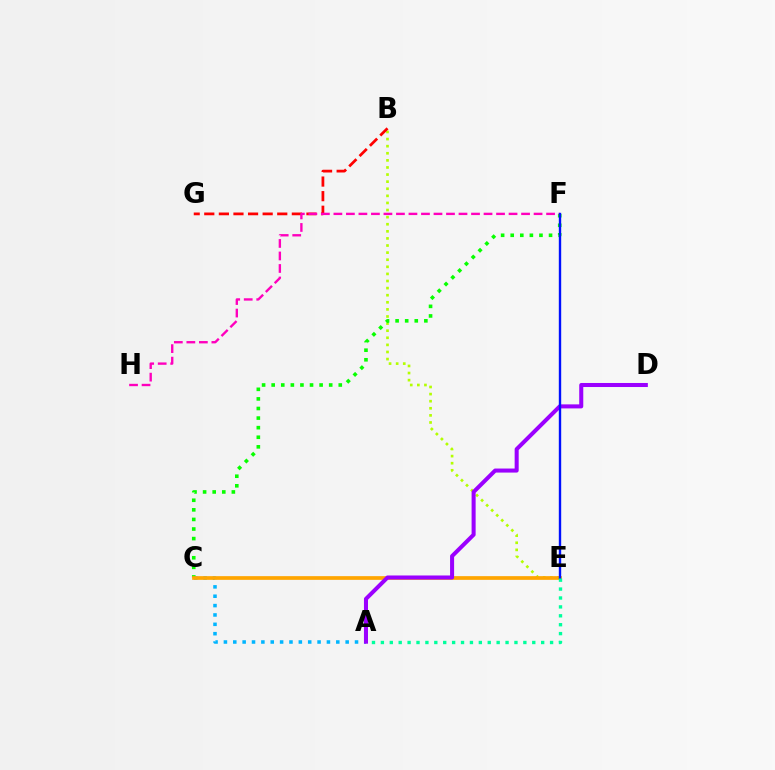{('B', 'E'): [{'color': '#b3ff00', 'line_style': 'dotted', 'thickness': 1.93}], ('B', 'G'): [{'color': '#ff0000', 'line_style': 'dashed', 'thickness': 1.98}], ('A', 'C'): [{'color': '#00b5ff', 'line_style': 'dotted', 'thickness': 2.54}], ('C', 'F'): [{'color': '#08ff00', 'line_style': 'dotted', 'thickness': 2.6}], ('C', 'E'): [{'color': '#ffa500', 'line_style': 'solid', 'thickness': 2.67}], ('F', 'H'): [{'color': '#ff00bd', 'line_style': 'dashed', 'thickness': 1.7}], ('A', 'D'): [{'color': '#9b00ff', 'line_style': 'solid', 'thickness': 2.91}], ('E', 'F'): [{'color': '#0010ff', 'line_style': 'solid', 'thickness': 1.72}], ('A', 'E'): [{'color': '#00ff9d', 'line_style': 'dotted', 'thickness': 2.42}]}